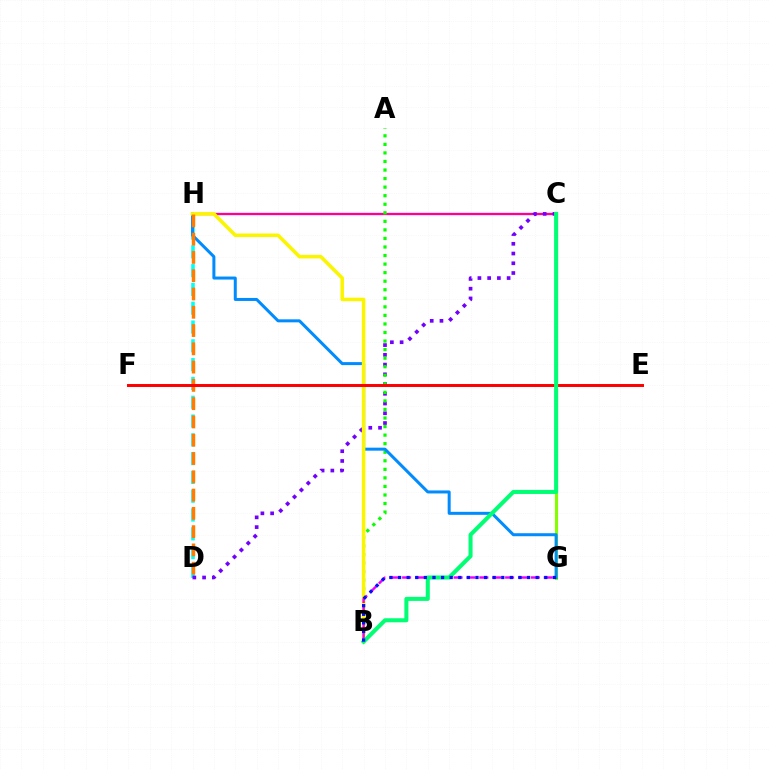{('D', 'H'): [{'color': '#00fff6', 'line_style': 'dashed', 'thickness': 2.55}, {'color': '#ff7c00', 'line_style': 'dashed', 'thickness': 2.48}], ('C', 'H'): [{'color': '#ff0094', 'line_style': 'solid', 'thickness': 1.68}], ('C', 'D'): [{'color': '#7200ff', 'line_style': 'dotted', 'thickness': 2.65}], ('C', 'G'): [{'color': '#84ff00', 'line_style': 'solid', 'thickness': 2.22}], ('A', 'B'): [{'color': '#08ff00', 'line_style': 'dotted', 'thickness': 2.32}], ('G', 'H'): [{'color': '#008cff', 'line_style': 'solid', 'thickness': 2.17}], ('B', 'H'): [{'color': '#fcf500', 'line_style': 'solid', 'thickness': 2.54}], ('B', 'G'): [{'color': '#ee00ff', 'line_style': 'dashed', 'thickness': 1.75}, {'color': '#0010ff', 'line_style': 'dotted', 'thickness': 2.34}], ('E', 'F'): [{'color': '#ff0000', 'line_style': 'solid', 'thickness': 2.13}], ('B', 'C'): [{'color': '#00ff74', 'line_style': 'solid', 'thickness': 2.91}]}